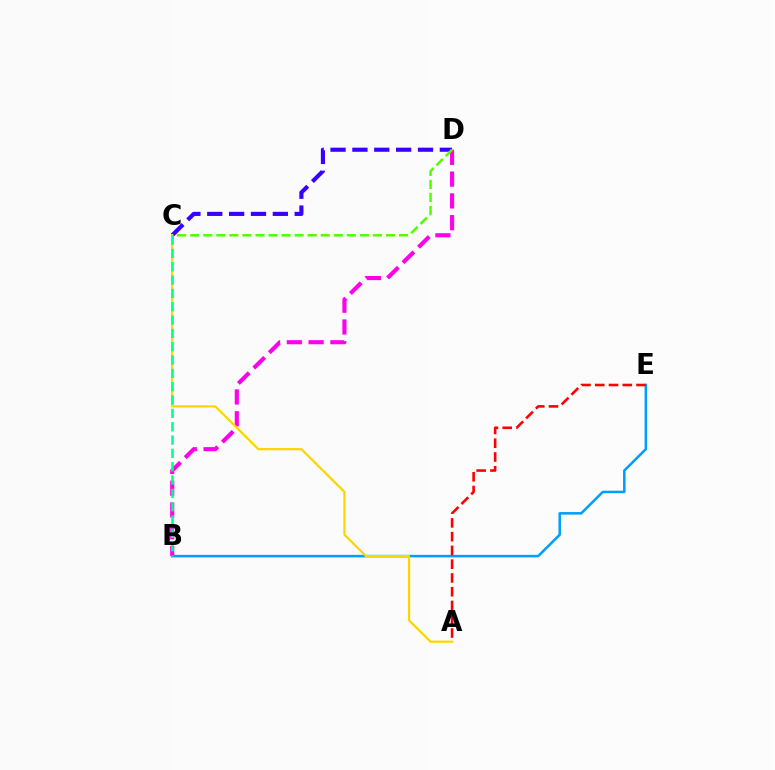{('C', 'D'): [{'color': '#3700ff', 'line_style': 'dashed', 'thickness': 2.97}, {'color': '#4fff00', 'line_style': 'dashed', 'thickness': 1.77}], ('B', 'E'): [{'color': '#009eff', 'line_style': 'solid', 'thickness': 1.82}], ('B', 'D'): [{'color': '#ff00ed', 'line_style': 'dashed', 'thickness': 2.96}], ('A', 'C'): [{'color': '#ffd500', 'line_style': 'solid', 'thickness': 1.6}], ('B', 'C'): [{'color': '#00ff86', 'line_style': 'dashed', 'thickness': 1.81}], ('A', 'E'): [{'color': '#ff0000', 'line_style': 'dashed', 'thickness': 1.87}]}